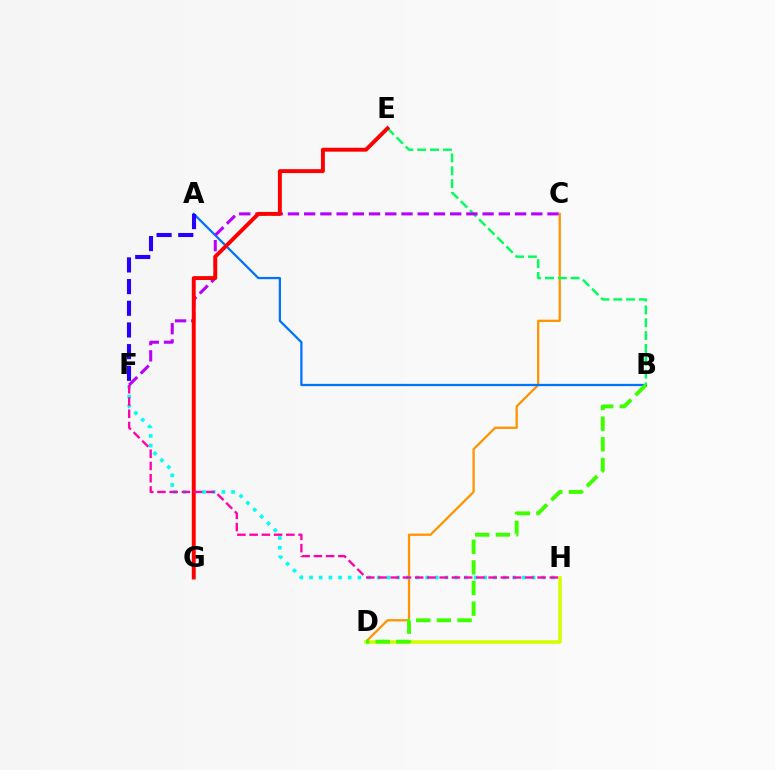{('C', 'D'): [{'color': '#ff9400', 'line_style': 'solid', 'thickness': 1.64}], ('F', 'H'): [{'color': '#00fff6', 'line_style': 'dotted', 'thickness': 2.63}, {'color': '#ff00ac', 'line_style': 'dashed', 'thickness': 1.66}], ('A', 'B'): [{'color': '#0074ff', 'line_style': 'solid', 'thickness': 1.63}], ('A', 'F'): [{'color': '#2500ff', 'line_style': 'dashed', 'thickness': 2.94}], ('D', 'H'): [{'color': '#d1ff00', 'line_style': 'solid', 'thickness': 2.55}], ('B', 'E'): [{'color': '#00ff5c', 'line_style': 'dashed', 'thickness': 1.75}], ('C', 'F'): [{'color': '#b900ff', 'line_style': 'dashed', 'thickness': 2.2}], ('E', 'G'): [{'color': '#ff0000', 'line_style': 'solid', 'thickness': 2.82}], ('B', 'D'): [{'color': '#3dff00', 'line_style': 'dashed', 'thickness': 2.8}]}